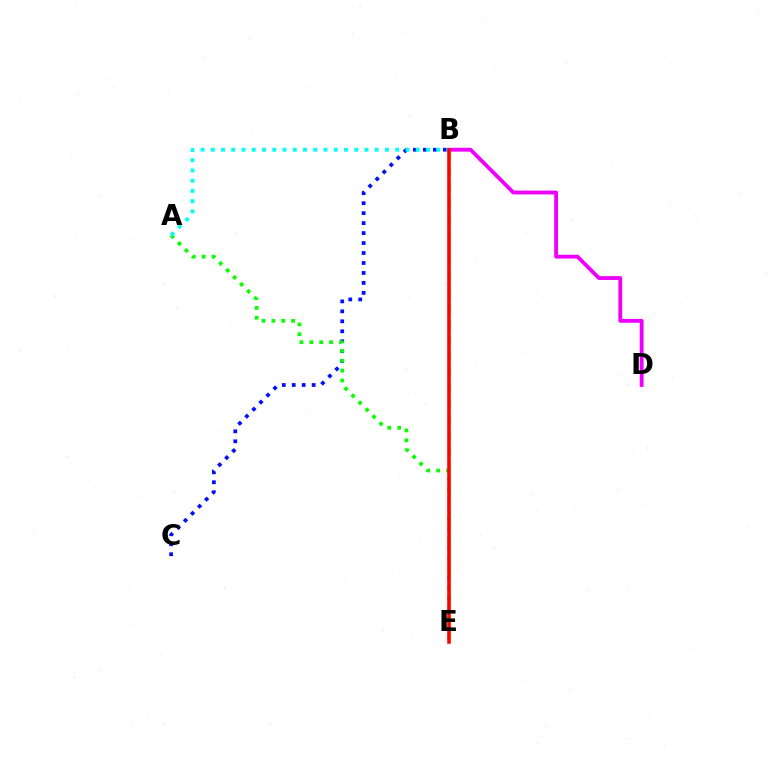{('B', 'D'): [{'color': '#ee00ff', 'line_style': 'solid', 'thickness': 2.76}], ('B', 'C'): [{'color': '#0010ff', 'line_style': 'dotted', 'thickness': 2.71}], ('A', 'E'): [{'color': '#08ff00', 'line_style': 'dotted', 'thickness': 2.69}], ('A', 'B'): [{'color': '#00fff6', 'line_style': 'dotted', 'thickness': 2.78}], ('B', 'E'): [{'color': '#fcf500', 'line_style': 'dashed', 'thickness': 2.11}, {'color': '#ff0000', 'line_style': 'solid', 'thickness': 2.56}]}